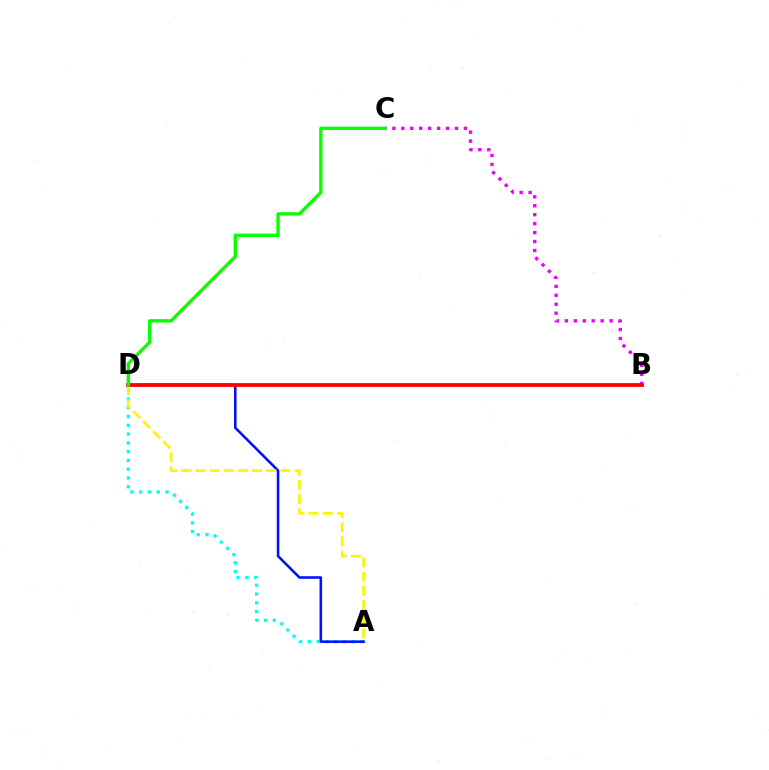{('A', 'D'): [{'color': '#00fff6', 'line_style': 'dotted', 'thickness': 2.38}, {'color': '#0010ff', 'line_style': 'solid', 'thickness': 1.85}, {'color': '#fcf500', 'line_style': 'dashed', 'thickness': 1.93}], ('B', 'C'): [{'color': '#ee00ff', 'line_style': 'dotted', 'thickness': 2.43}], ('B', 'D'): [{'color': '#ff0000', 'line_style': 'solid', 'thickness': 2.73}], ('C', 'D'): [{'color': '#08ff00', 'line_style': 'solid', 'thickness': 2.41}]}